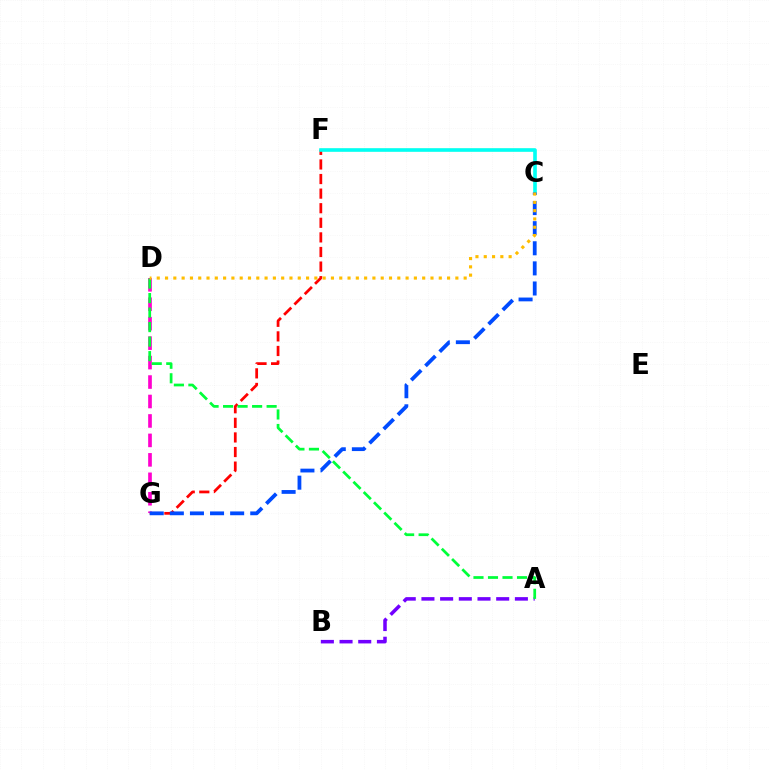{('F', 'G'): [{'color': '#ff0000', 'line_style': 'dashed', 'thickness': 1.98}], ('C', 'F'): [{'color': '#84ff00', 'line_style': 'solid', 'thickness': 1.66}, {'color': '#00fff6', 'line_style': 'solid', 'thickness': 2.57}], ('D', 'G'): [{'color': '#ff00cf', 'line_style': 'dashed', 'thickness': 2.64}], ('C', 'G'): [{'color': '#004bff', 'line_style': 'dashed', 'thickness': 2.73}], ('A', 'B'): [{'color': '#7200ff', 'line_style': 'dashed', 'thickness': 2.54}], ('A', 'D'): [{'color': '#00ff39', 'line_style': 'dashed', 'thickness': 1.97}], ('C', 'D'): [{'color': '#ffbd00', 'line_style': 'dotted', 'thickness': 2.25}]}